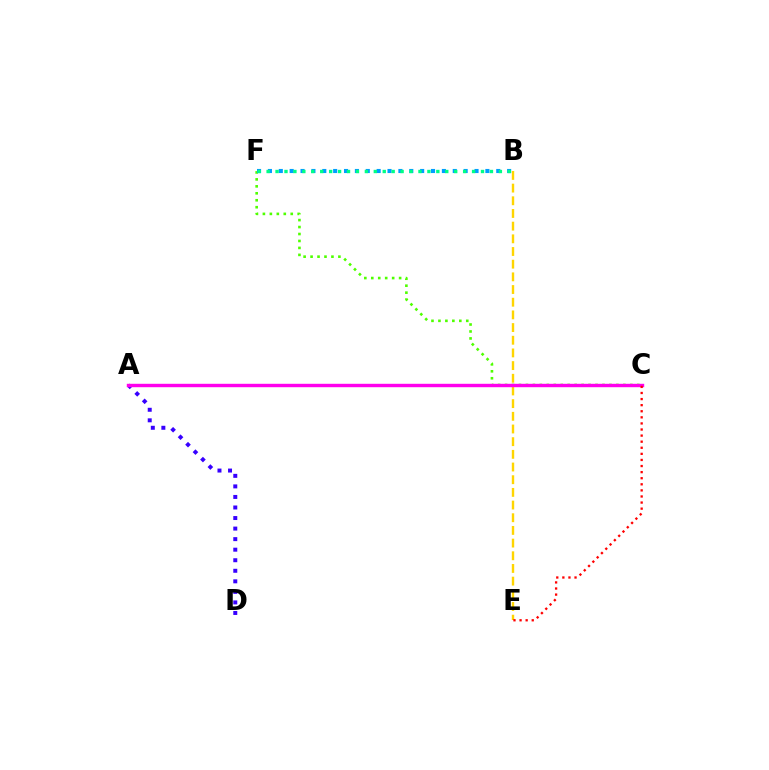{('C', 'F'): [{'color': '#4fff00', 'line_style': 'dotted', 'thickness': 1.89}], ('B', 'F'): [{'color': '#009eff', 'line_style': 'dotted', 'thickness': 2.95}, {'color': '#00ff86', 'line_style': 'dotted', 'thickness': 2.43}], ('A', 'D'): [{'color': '#3700ff', 'line_style': 'dotted', 'thickness': 2.87}], ('B', 'E'): [{'color': '#ffd500', 'line_style': 'dashed', 'thickness': 1.72}], ('A', 'C'): [{'color': '#ff00ed', 'line_style': 'solid', 'thickness': 2.46}], ('C', 'E'): [{'color': '#ff0000', 'line_style': 'dotted', 'thickness': 1.65}]}